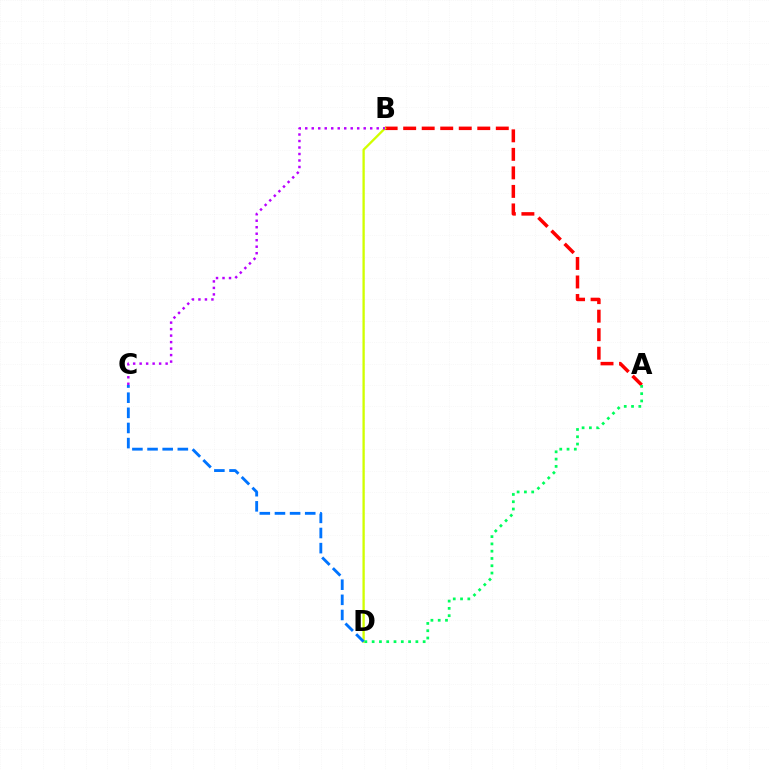{('A', 'B'): [{'color': '#ff0000', 'line_style': 'dashed', 'thickness': 2.52}], ('B', 'D'): [{'color': '#d1ff00', 'line_style': 'solid', 'thickness': 1.67}], ('A', 'D'): [{'color': '#00ff5c', 'line_style': 'dotted', 'thickness': 1.98}], ('B', 'C'): [{'color': '#b900ff', 'line_style': 'dotted', 'thickness': 1.76}], ('C', 'D'): [{'color': '#0074ff', 'line_style': 'dashed', 'thickness': 2.06}]}